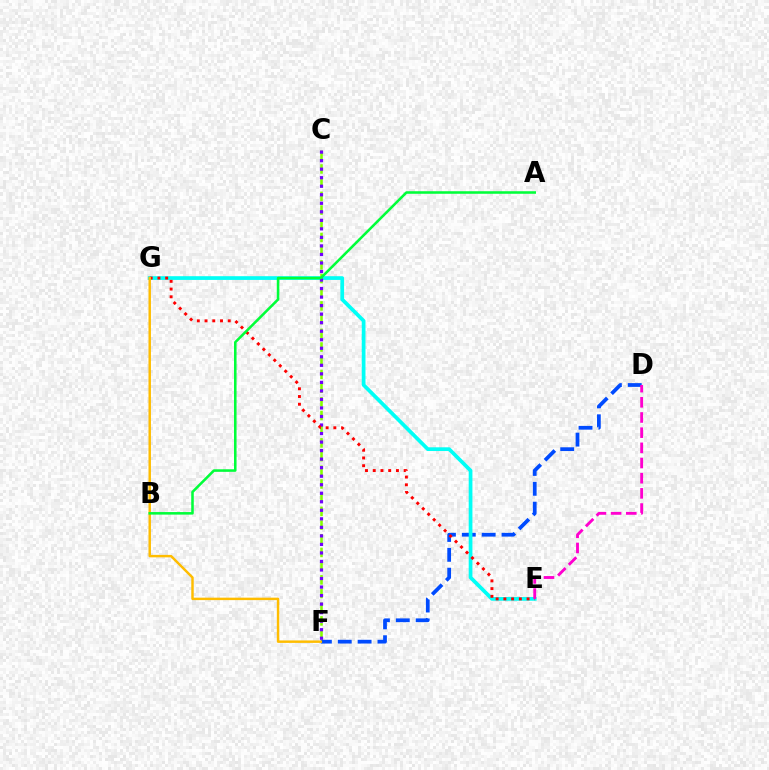{('D', 'F'): [{'color': '#004bff', 'line_style': 'dashed', 'thickness': 2.7}], ('E', 'G'): [{'color': '#00fff6', 'line_style': 'solid', 'thickness': 2.68}, {'color': '#ff0000', 'line_style': 'dotted', 'thickness': 2.1}], ('C', 'F'): [{'color': '#84ff00', 'line_style': 'dashed', 'thickness': 1.86}, {'color': '#7200ff', 'line_style': 'dotted', 'thickness': 2.32}], ('F', 'G'): [{'color': '#ffbd00', 'line_style': 'solid', 'thickness': 1.77}], ('A', 'B'): [{'color': '#00ff39', 'line_style': 'solid', 'thickness': 1.84}], ('D', 'E'): [{'color': '#ff00cf', 'line_style': 'dashed', 'thickness': 2.06}]}